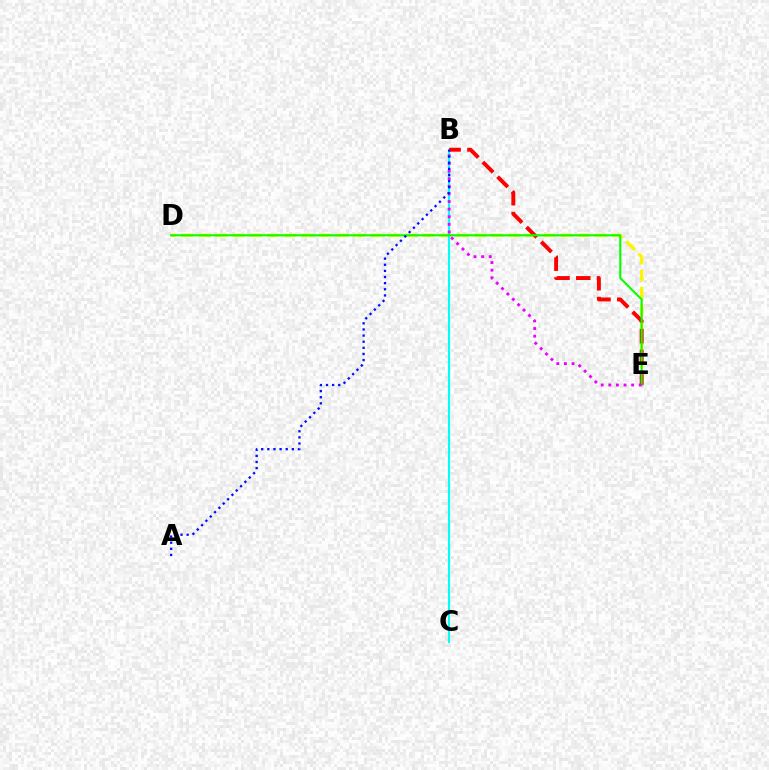{('D', 'E'): [{'color': '#fcf500', 'line_style': 'dashed', 'thickness': 2.34}, {'color': '#08ff00', 'line_style': 'solid', 'thickness': 1.52}], ('B', 'C'): [{'color': '#00fff6', 'line_style': 'solid', 'thickness': 1.53}], ('B', 'E'): [{'color': '#ff0000', 'line_style': 'dashed', 'thickness': 2.82}, {'color': '#ee00ff', 'line_style': 'dotted', 'thickness': 2.07}], ('A', 'B'): [{'color': '#0010ff', 'line_style': 'dotted', 'thickness': 1.66}]}